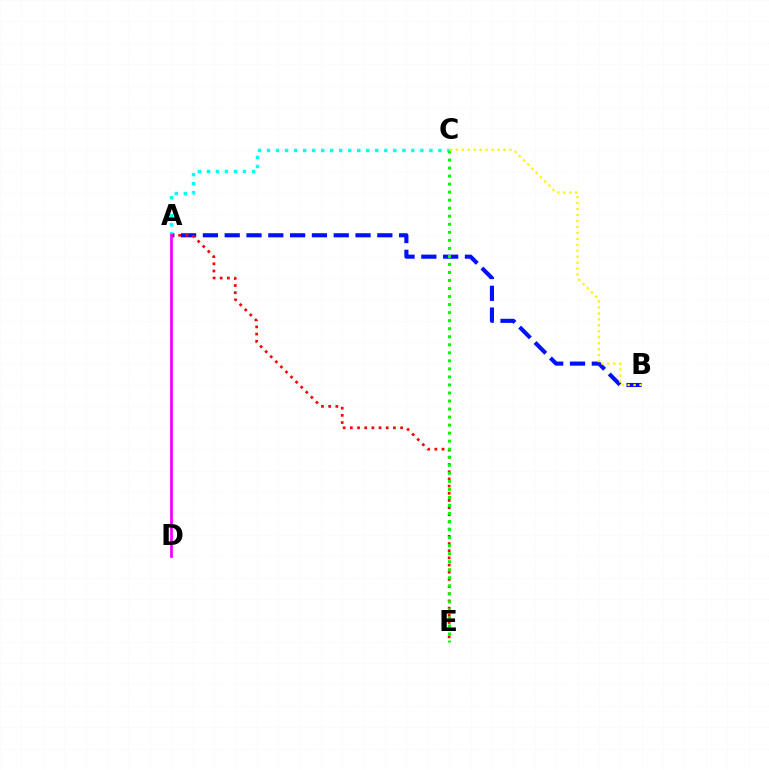{('A', 'B'): [{'color': '#0010ff', 'line_style': 'dashed', 'thickness': 2.96}], ('A', 'C'): [{'color': '#00fff6', 'line_style': 'dotted', 'thickness': 2.45}], ('A', 'E'): [{'color': '#ff0000', 'line_style': 'dotted', 'thickness': 1.95}], ('C', 'E'): [{'color': '#08ff00', 'line_style': 'dotted', 'thickness': 2.18}], ('B', 'C'): [{'color': '#fcf500', 'line_style': 'dotted', 'thickness': 1.62}], ('A', 'D'): [{'color': '#ee00ff', 'line_style': 'solid', 'thickness': 1.96}]}